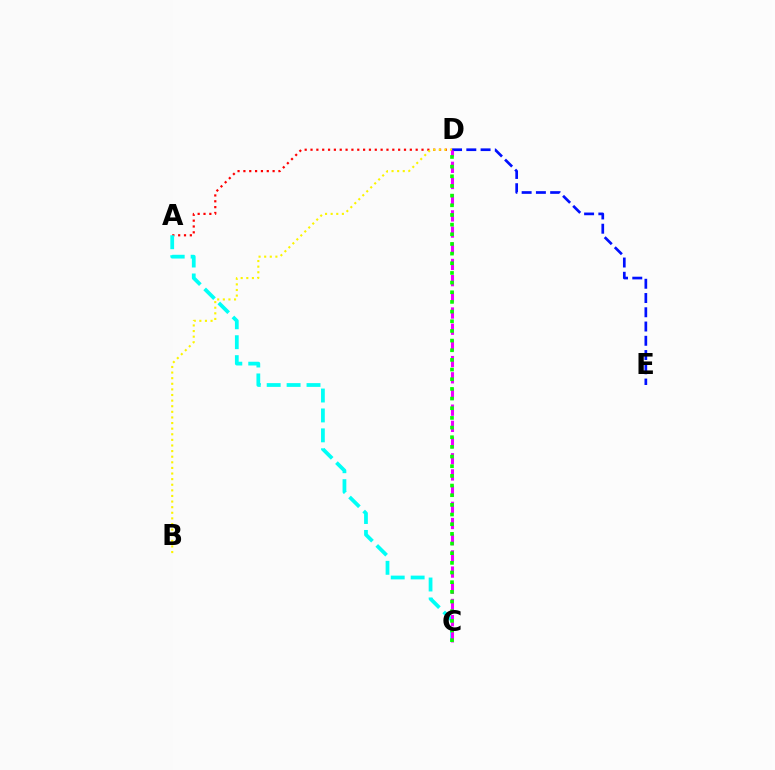{('D', 'E'): [{'color': '#0010ff', 'line_style': 'dashed', 'thickness': 1.94}], ('A', 'D'): [{'color': '#ff0000', 'line_style': 'dotted', 'thickness': 1.59}], ('B', 'D'): [{'color': '#fcf500', 'line_style': 'dotted', 'thickness': 1.52}], ('A', 'C'): [{'color': '#00fff6', 'line_style': 'dashed', 'thickness': 2.71}], ('C', 'D'): [{'color': '#ee00ff', 'line_style': 'dashed', 'thickness': 2.2}, {'color': '#08ff00', 'line_style': 'dotted', 'thickness': 2.63}]}